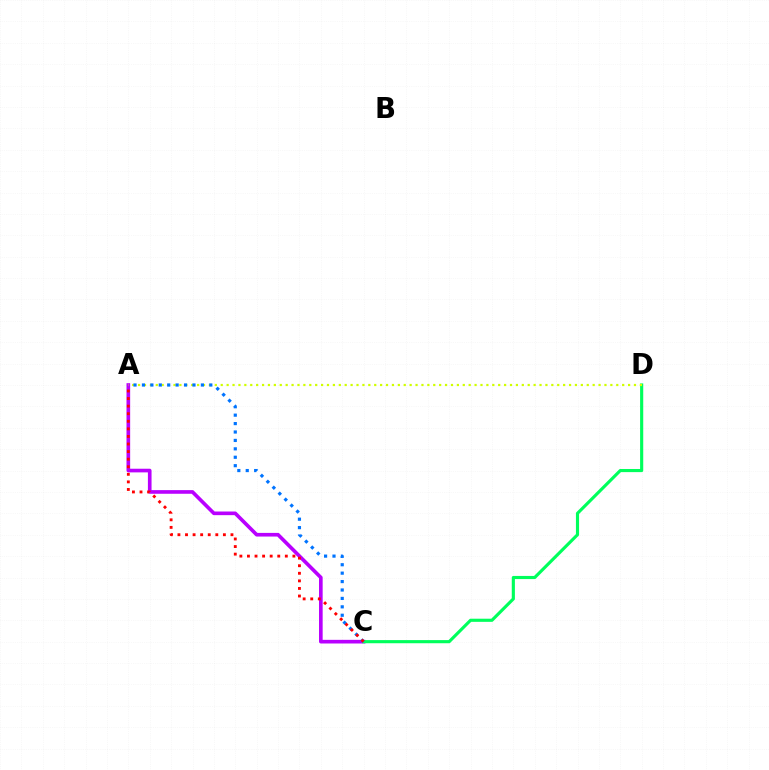{('A', 'C'): [{'color': '#b900ff', 'line_style': 'solid', 'thickness': 2.63}, {'color': '#0074ff', 'line_style': 'dotted', 'thickness': 2.29}, {'color': '#ff0000', 'line_style': 'dotted', 'thickness': 2.06}], ('C', 'D'): [{'color': '#00ff5c', 'line_style': 'solid', 'thickness': 2.26}], ('A', 'D'): [{'color': '#d1ff00', 'line_style': 'dotted', 'thickness': 1.6}]}